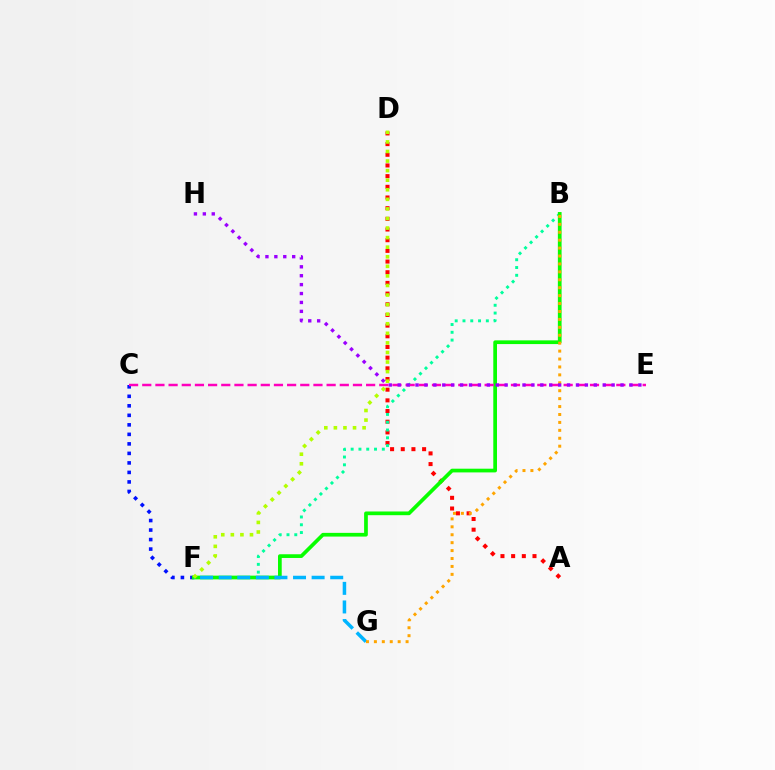{('A', 'D'): [{'color': '#ff0000', 'line_style': 'dotted', 'thickness': 2.9}], ('B', 'F'): [{'color': '#00ff9d', 'line_style': 'dotted', 'thickness': 2.12}, {'color': '#08ff00', 'line_style': 'solid', 'thickness': 2.67}], ('C', 'F'): [{'color': '#0010ff', 'line_style': 'dotted', 'thickness': 2.58}], ('F', 'G'): [{'color': '#00b5ff', 'line_style': 'dashed', 'thickness': 2.53}], ('C', 'E'): [{'color': '#ff00bd', 'line_style': 'dashed', 'thickness': 1.79}], ('B', 'G'): [{'color': '#ffa500', 'line_style': 'dotted', 'thickness': 2.15}], ('E', 'H'): [{'color': '#9b00ff', 'line_style': 'dotted', 'thickness': 2.42}], ('D', 'F'): [{'color': '#b3ff00', 'line_style': 'dotted', 'thickness': 2.6}]}